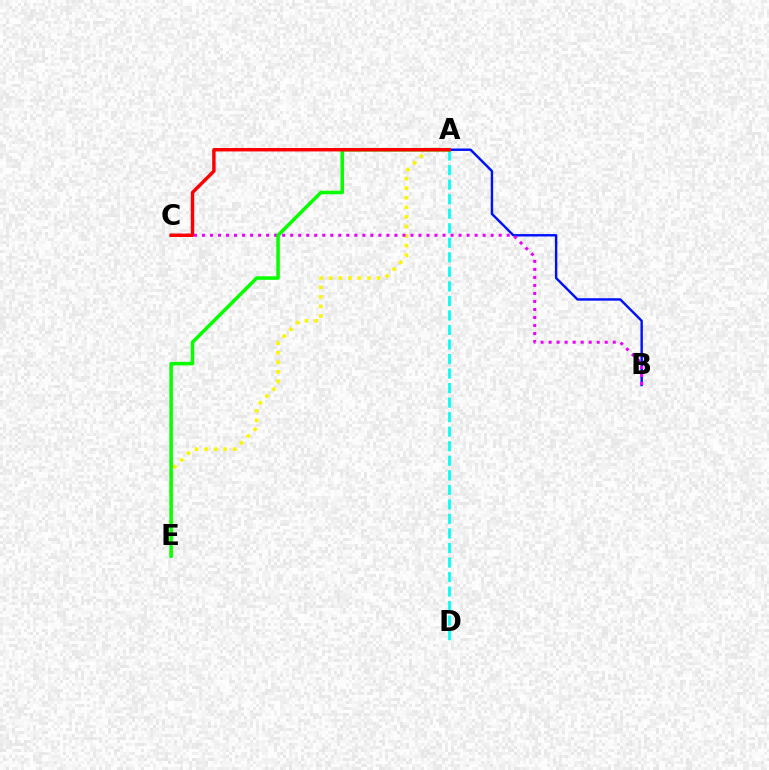{('A', 'B'): [{'color': '#0010ff', 'line_style': 'solid', 'thickness': 1.74}], ('A', 'D'): [{'color': '#00fff6', 'line_style': 'dashed', 'thickness': 1.97}], ('A', 'E'): [{'color': '#fcf500', 'line_style': 'dotted', 'thickness': 2.6}, {'color': '#08ff00', 'line_style': 'solid', 'thickness': 2.54}], ('B', 'C'): [{'color': '#ee00ff', 'line_style': 'dotted', 'thickness': 2.18}], ('A', 'C'): [{'color': '#ff0000', 'line_style': 'solid', 'thickness': 2.48}]}